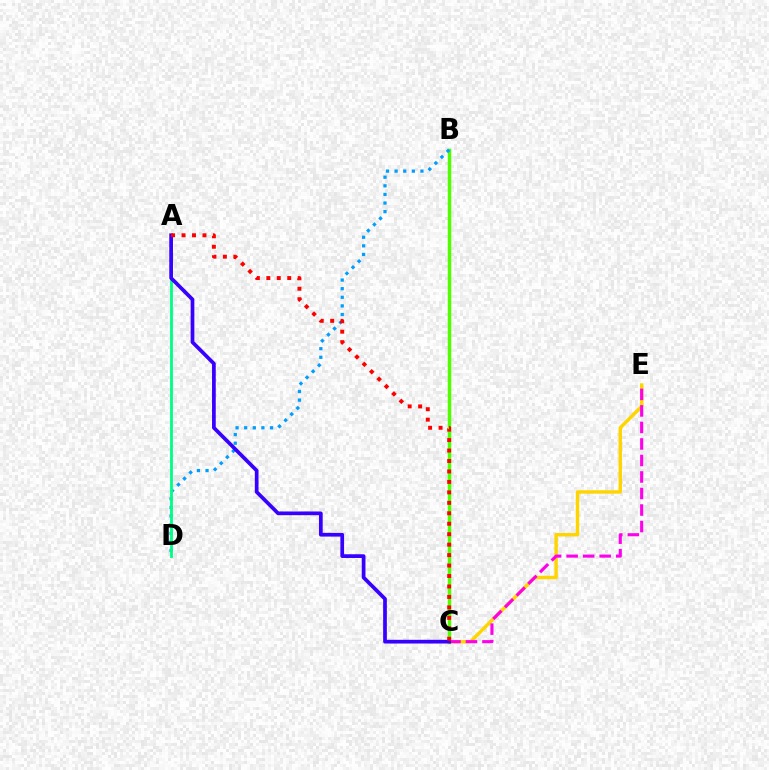{('B', 'C'): [{'color': '#4fff00', 'line_style': 'solid', 'thickness': 2.49}], ('B', 'D'): [{'color': '#009eff', 'line_style': 'dotted', 'thickness': 2.34}], ('C', 'E'): [{'color': '#ffd500', 'line_style': 'solid', 'thickness': 2.46}, {'color': '#ff00ed', 'line_style': 'dashed', 'thickness': 2.24}], ('A', 'D'): [{'color': '#00ff86', 'line_style': 'solid', 'thickness': 2.05}], ('A', 'C'): [{'color': '#3700ff', 'line_style': 'solid', 'thickness': 2.67}, {'color': '#ff0000', 'line_style': 'dotted', 'thickness': 2.84}]}